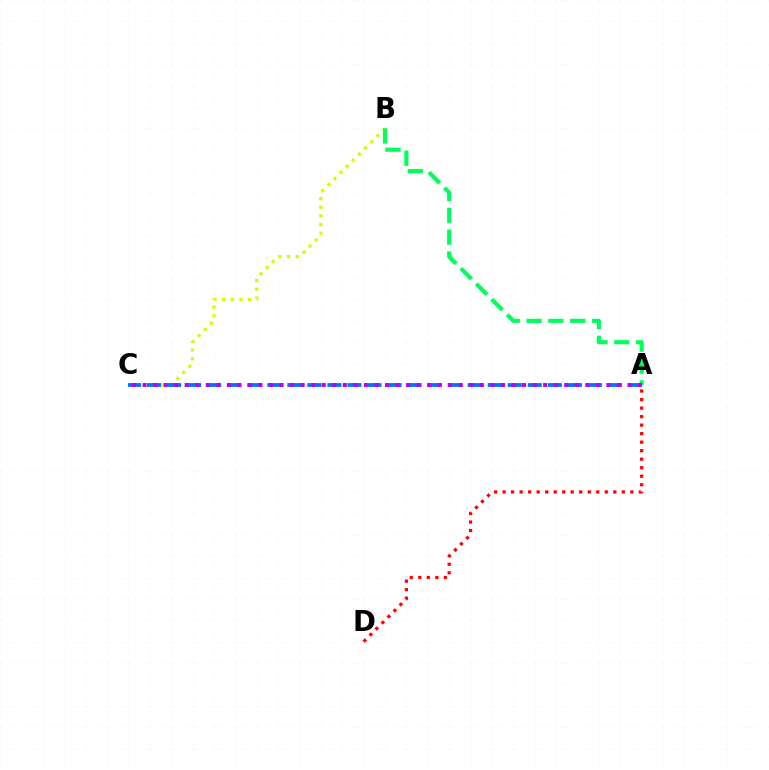{('B', 'C'): [{'color': '#d1ff00', 'line_style': 'dotted', 'thickness': 2.35}], ('A', 'B'): [{'color': '#00ff5c', 'line_style': 'dashed', 'thickness': 2.97}], ('A', 'C'): [{'color': '#0074ff', 'line_style': 'dashed', 'thickness': 2.72}, {'color': '#b900ff', 'line_style': 'dotted', 'thickness': 2.86}], ('A', 'D'): [{'color': '#ff0000', 'line_style': 'dotted', 'thickness': 2.31}]}